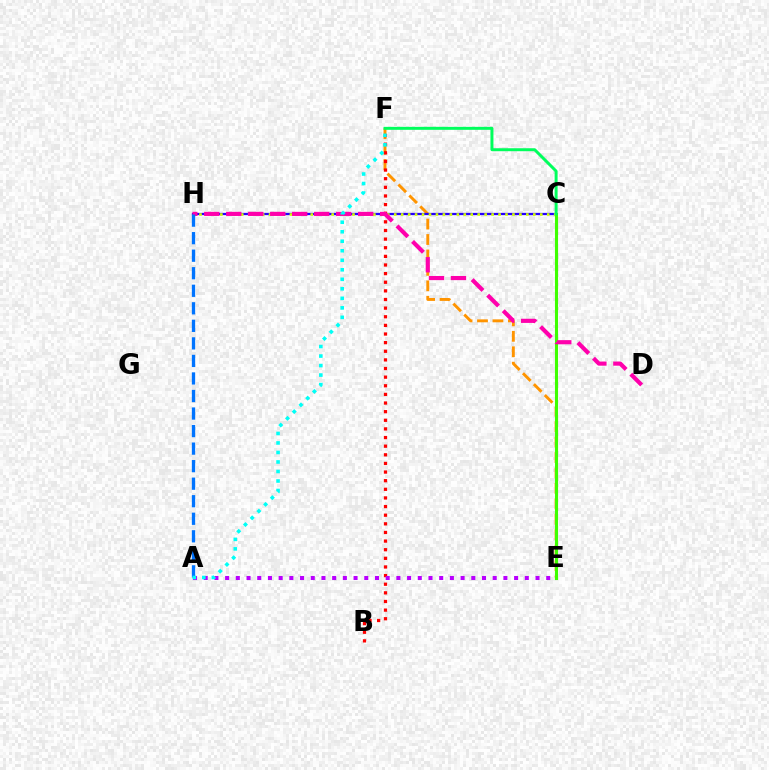{('E', 'F'): [{'color': '#ff9400', 'line_style': 'dashed', 'thickness': 2.1}], ('C', 'H'): [{'color': '#2500ff', 'line_style': 'solid', 'thickness': 1.63}, {'color': '#d1ff00', 'line_style': 'dotted', 'thickness': 1.89}], ('B', 'F'): [{'color': '#ff0000', 'line_style': 'dotted', 'thickness': 2.34}], ('C', 'E'): [{'color': '#3dff00', 'line_style': 'solid', 'thickness': 2.22}], ('C', 'F'): [{'color': '#00ff5c', 'line_style': 'solid', 'thickness': 2.14}], ('D', 'H'): [{'color': '#ff00ac', 'line_style': 'dashed', 'thickness': 2.99}], ('A', 'H'): [{'color': '#0074ff', 'line_style': 'dashed', 'thickness': 2.38}], ('A', 'E'): [{'color': '#b900ff', 'line_style': 'dotted', 'thickness': 2.91}], ('A', 'F'): [{'color': '#00fff6', 'line_style': 'dotted', 'thickness': 2.58}]}